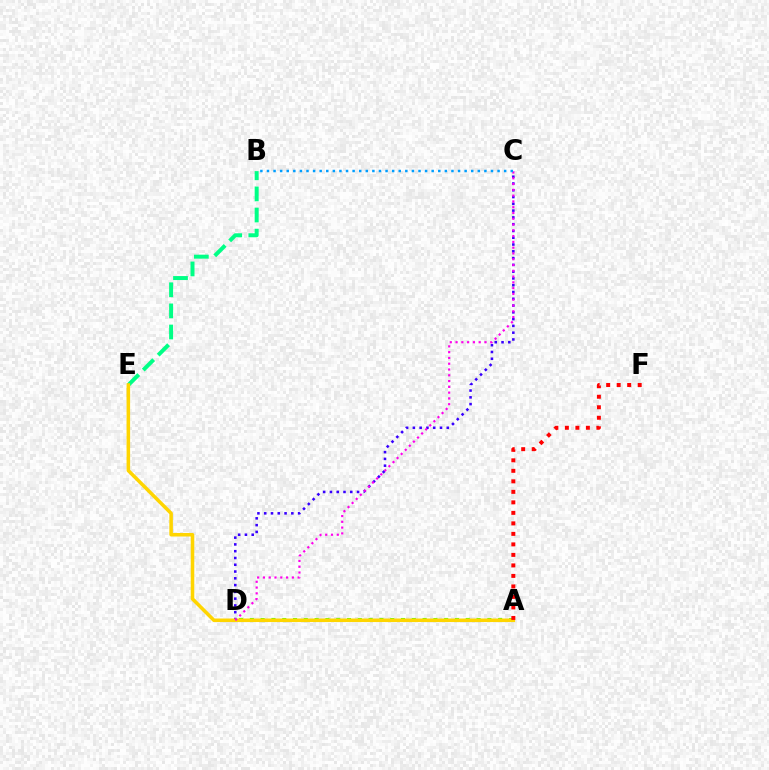{('C', 'D'): [{'color': '#3700ff', 'line_style': 'dotted', 'thickness': 1.84}, {'color': '#ff00ed', 'line_style': 'dotted', 'thickness': 1.57}], ('B', 'E'): [{'color': '#00ff86', 'line_style': 'dashed', 'thickness': 2.87}], ('A', 'D'): [{'color': '#4fff00', 'line_style': 'dotted', 'thickness': 2.93}], ('A', 'E'): [{'color': '#ffd500', 'line_style': 'solid', 'thickness': 2.55}], ('B', 'C'): [{'color': '#009eff', 'line_style': 'dotted', 'thickness': 1.79}], ('A', 'F'): [{'color': '#ff0000', 'line_style': 'dotted', 'thickness': 2.85}]}